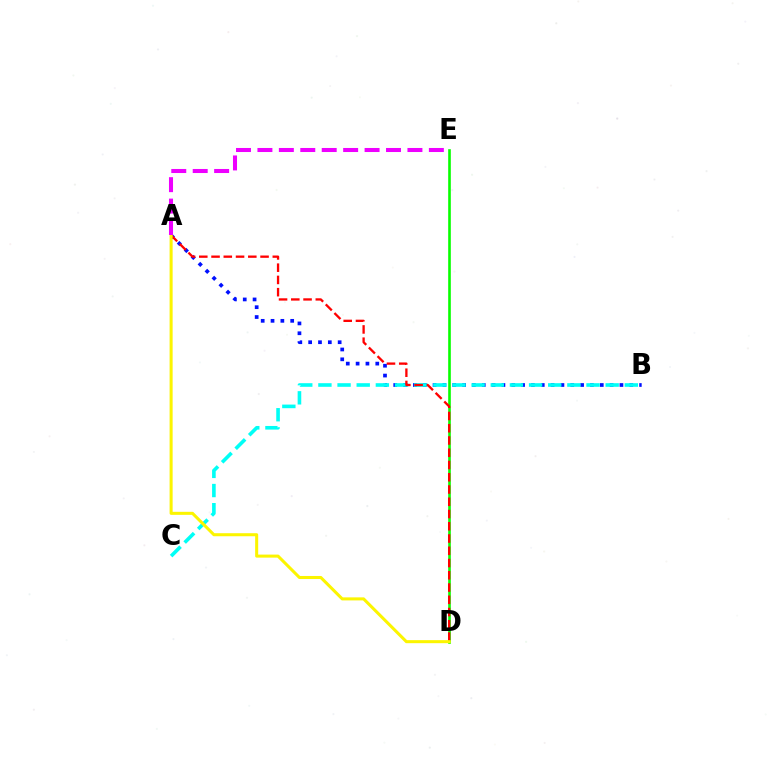{('D', 'E'): [{'color': '#08ff00', 'line_style': 'solid', 'thickness': 1.89}], ('A', 'B'): [{'color': '#0010ff', 'line_style': 'dotted', 'thickness': 2.67}], ('B', 'C'): [{'color': '#00fff6', 'line_style': 'dashed', 'thickness': 2.6}], ('A', 'D'): [{'color': '#ff0000', 'line_style': 'dashed', 'thickness': 1.66}, {'color': '#fcf500', 'line_style': 'solid', 'thickness': 2.19}], ('A', 'E'): [{'color': '#ee00ff', 'line_style': 'dashed', 'thickness': 2.91}]}